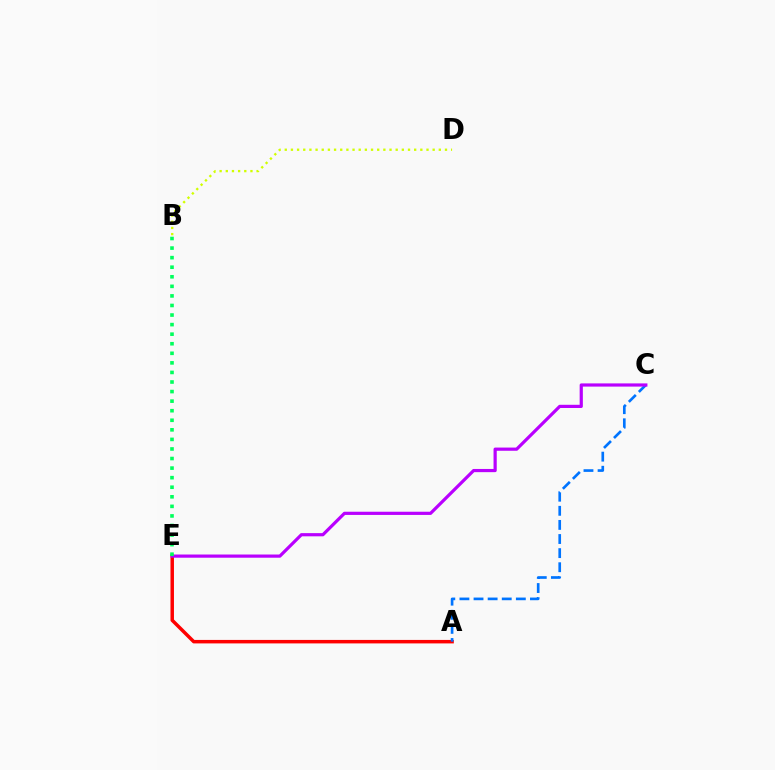{('A', 'E'): [{'color': '#ff0000', 'line_style': 'solid', 'thickness': 2.5}], ('A', 'C'): [{'color': '#0074ff', 'line_style': 'dashed', 'thickness': 1.92}], ('B', 'D'): [{'color': '#d1ff00', 'line_style': 'dotted', 'thickness': 1.67}], ('C', 'E'): [{'color': '#b900ff', 'line_style': 'solid', 'thickness': 2.3}], ('B', 'E'): [{'color': '#00ff5c', 'line_style': 'dotted', 'thickness': 2.6}]}